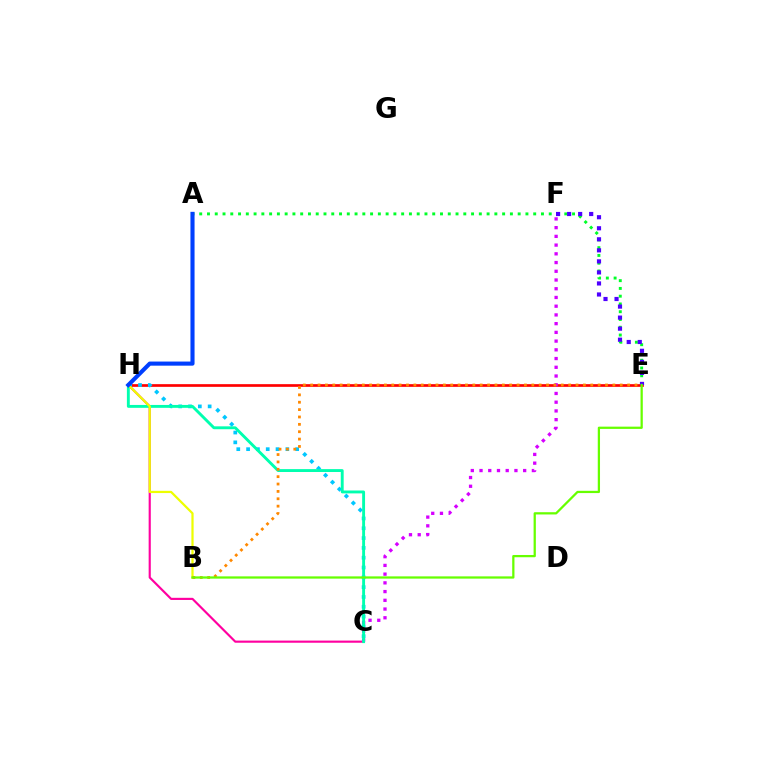{('E', 'H'): [{'color': '#ff0000', 'line_style': 'solid', 'thickness': 1.94}], ('C', 'H'): [{'color': '#00c7ff', 'line_style': 'dotted', 'thickness': 2.67}, {'color': '#ff00a0', 'line_style': 'solid', 'thickness': 1.55}, {'color': '#00ffaf', 'line_style': 'solid', 'thickness': 2.08}], ('A', 'E'): [{'color': '#00ff27', 'line_style': 'dotted', 'thickness': 2.11}], ('E', 'F'): [{'color': '#4f00ff', 'line_style': 'dotted', 'thickness': 3.0}], ('C', 'F'): [{'color': '#d600ff', 'line_style': 'dotted', 'thickness': 2.37}], ('B', 'H'): [{'color': '#eeff00', 'line_style': 'solid', 'thickness': 1.61}], ('B', 'E'): [{'color': '#ff8800', 'line_style': 'dotted', 'thickness': 2.0}, {'color': '#66ff00', 'line_style': 'solid', 'thickness': 1.62}], ('A', 'H'): [{'color': '#003fff', 'line_style': 'solid', 'thickness': 2.96}]}